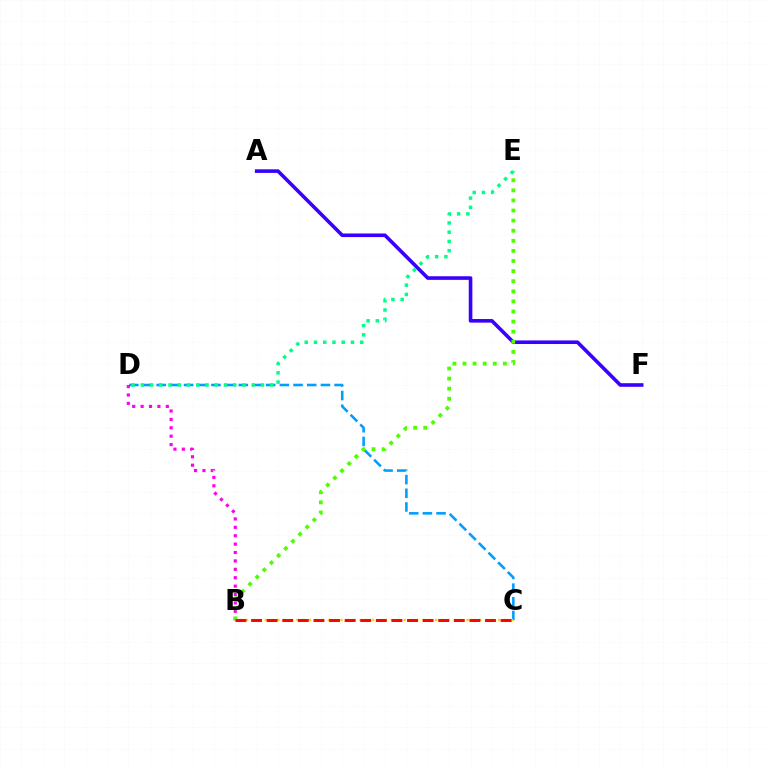{('A', 'F'): [{'color': '#3700ff', 'line_style': 'solid', 'thickness': 2.59}], ('C', 'D'): [{'color': '#009eff', 'line_style': 'dashed', 'thickness': 1.86}], ('D', 'E'): [{'color': '#00ff86', 'line_style': 'dotted', 'thickness': 2.51}], ('B', 'D'): [{'color': '#ff00ed', 'line_style': 'dotted', 'thickness': 2.28}], ('B', 'C'): [{'color': '#ffd500', 'line_style': 'dotted', 'thickness': 1.71}, {'color': '#ff0000', 'line_style': 'dashed', 'thickness': 2.12}], ('B', 'E'): [{'color': '#4fff00', 'line_style': 'dotted', 'thickness': 2.74}]}